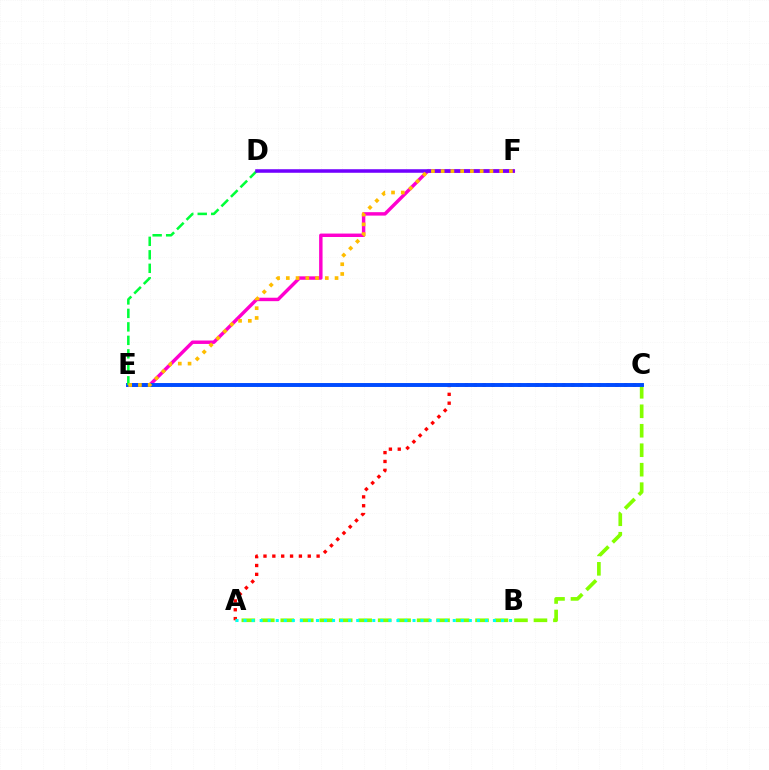{('A', 'C'): [{'color': '#ff0000', 'line_style': 'dotted', 'thickness': 2.41}, {'color': '#84ff00', 'line_style': 'dashed', 'thickness': 2.65}], ('A', 'B'): [{'color': '#00fff6', 'line_style': 'dotted', 'thickness': 2.19}], ('E', 'F'): [{'color': '#ff00cf', 'line_style': 'solid', 'thickness': 2.47}, {'color': '#ffbd00', 'line_style': 'dotted', 'thickness': 2.65}], ('C', 'E'): [{'color': '#004bff', 'line_style': 'solid', 'thickness': 2.82}], ('D', 'E'): [{'color': '#00ff39', 'line_style': 'dashed', 'thickness': 1.83}], ('D', 'F'): [{'color': '#7200ff', 'line_style': 'solid', 'thickness': 2.55}]}